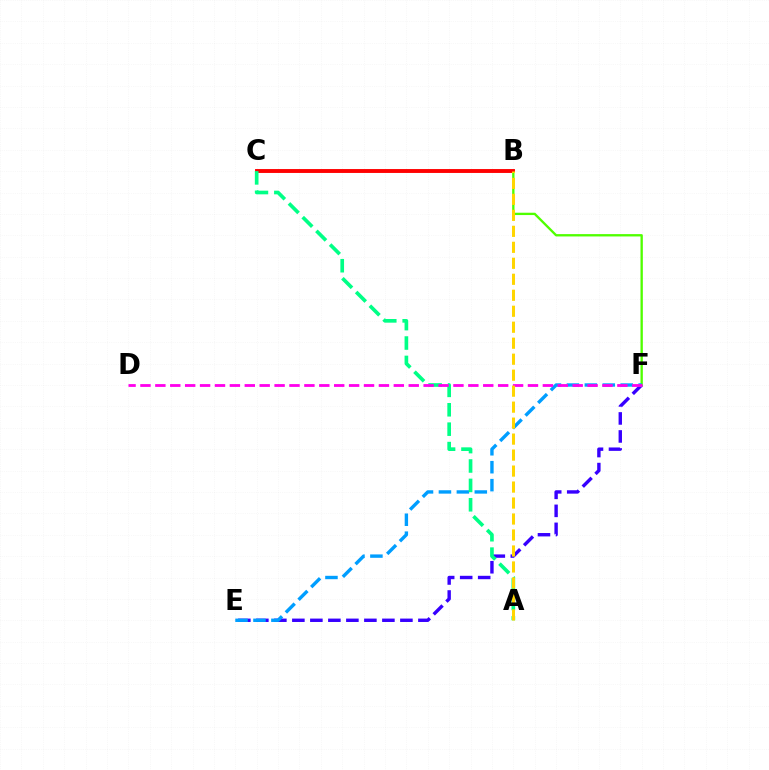{('B', 'F'): [{'color': '#4fff00', 'line_style': 'solid', 'thickness': 1.68}], ('B', 'C'): [{'color': '#ff0000', 'line_style': 'solid', 'thickness': 2.8}], ('E', 'F'): [{'color': '#3700ff', 'line_style': 'dashed', 'thickness': 2.45}, {'color': '#009eff', 'line_style': 'dashed', 'thickness': 2.44}], ('A', 'C'): [{'color': '#00ff86', 'line_style': 'dashed', 'thickness': 2.64}], ('D', 'F'): [{'color': '#ff00ed', 'line_style': 'dashed', 'thickness': 2.02}], ('A', 'B'): [{'color': '#ffd500', 'line_style': 'dashed', 'thickness': 2.17}]}